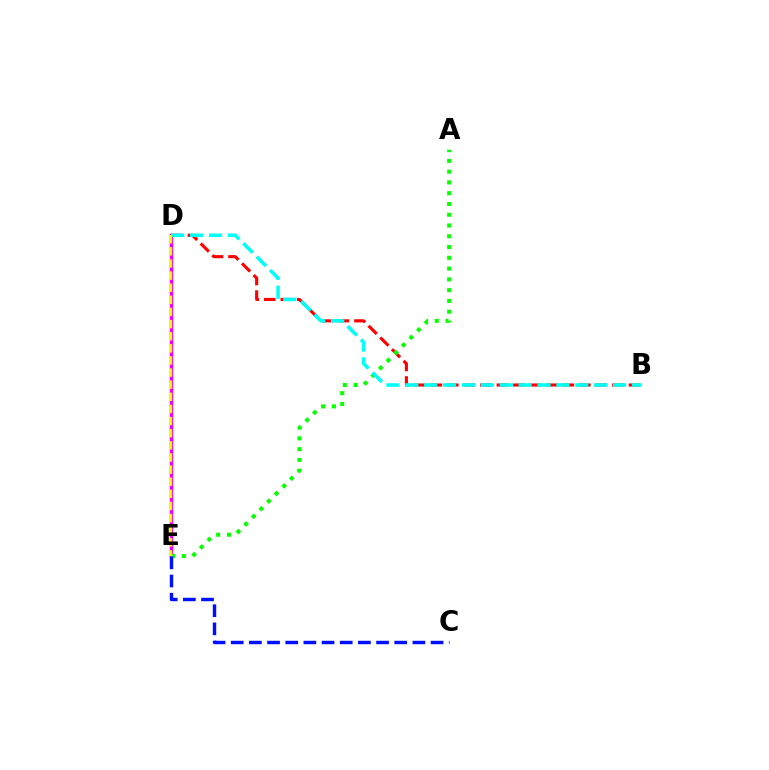{('B', 'D'): [{'color': '#ff0000', 'line_style': 'dashed', 'thickness': 2.24}, {'color': '#00fff6', 'line_style': 'dashed', 'thickness': 2.57}], ('D', 'E'): [{'color': '#ee00ff', 'line_style': 'solid', 'thickness': 2.48}, {'color': '#fcf500', 'line_style': 'dashed', 'thickness': 1.65}], ('A', 'E'): [{'color': '#08ff00', 'line_style': 'dotted', 'thickness': 2.93}], ('C', 'E'): [{'color': '#0010ff', 'line_style': 'dashed', 'thickness': 2.47}]}